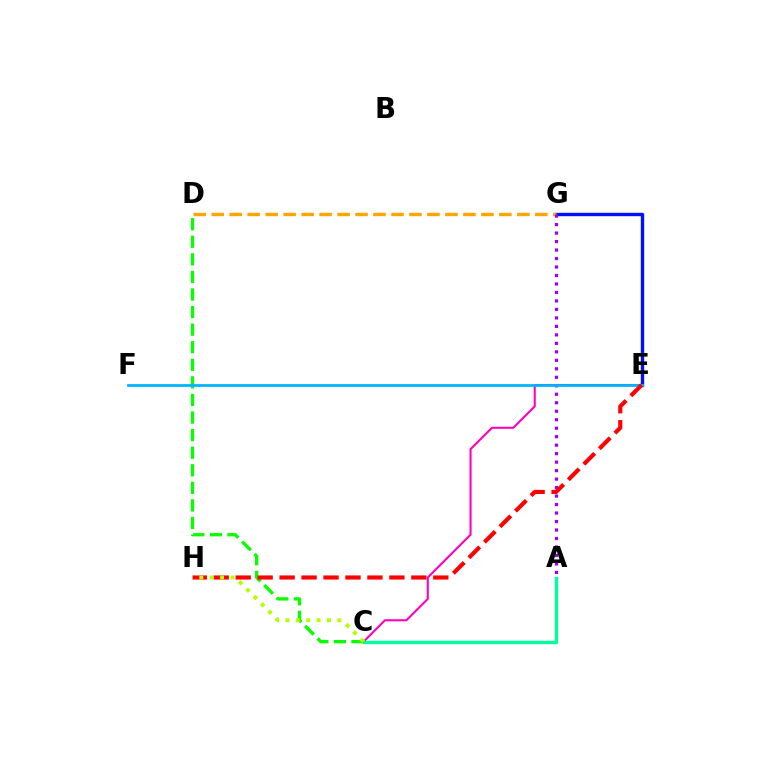{('E', 'G'): [{'color': '#0010ff', 'line_style': 'solid', 'thickness': 2.43}], ('C', 'E'): [{'color': '#ff00bd', 'line_style': 'solid', 'thickness': 1.5}], ('A', 'C'): [{'color': '#00ff9d', 'line_style': 'solid', 'thickness': 2.44}], ('D', 'G'): [{'color': '#ffa500', 'line_style': 'dashed', 'thickness': 2.44}], ('C', 'D'): [{'color': '#08ff00', 'line_style': 'dashed', 'thickness': 2.39}], ('A', 'G'): [{'color': '#9b00ff', 'line_style': 'dotted', 'thickness': 2.31}], ('E', 'F'): [{'color': '#00b5ff', 'line_style': 'solid', 'thickness': 2.0}], ('E', 'H'): [{'color': '#ff0000', 'line_style': 'dashed', 'thickness': 2.98}], ('C', 'H'): [{'color': '#b3ff00', 'line_style': 'dotted', 'thickness': 2.82}]}